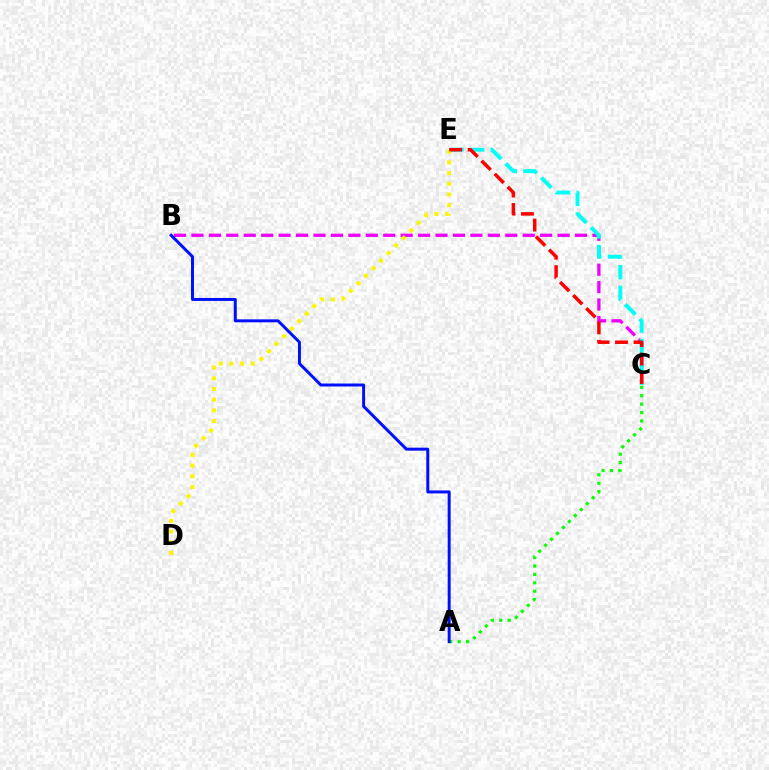{('B', 'C'): [{'color': '#ee00ff', 'line_style': 'dashed', 'thickness': 2.37}], ('C', 'E'): [{'color': '#00fff6', 'line_style': 'dashed', 'thickness': 2.82}, {'color': '#ff0000', 'line_style': 'dashed', 'thickness': 2.51}], ('D', 'E'): [{'color': '#fcf500', 'line_style': 'dotted', 'thickness': 2.9}], ('A', 'C'): [{'color': '#08ff00', 'line_style': 'dotted', 'thickness': 2.29}], ('A', 'B'): [{'color': '#0010ff', 'line_style': 'solid', 'thickness': 2.14}]}